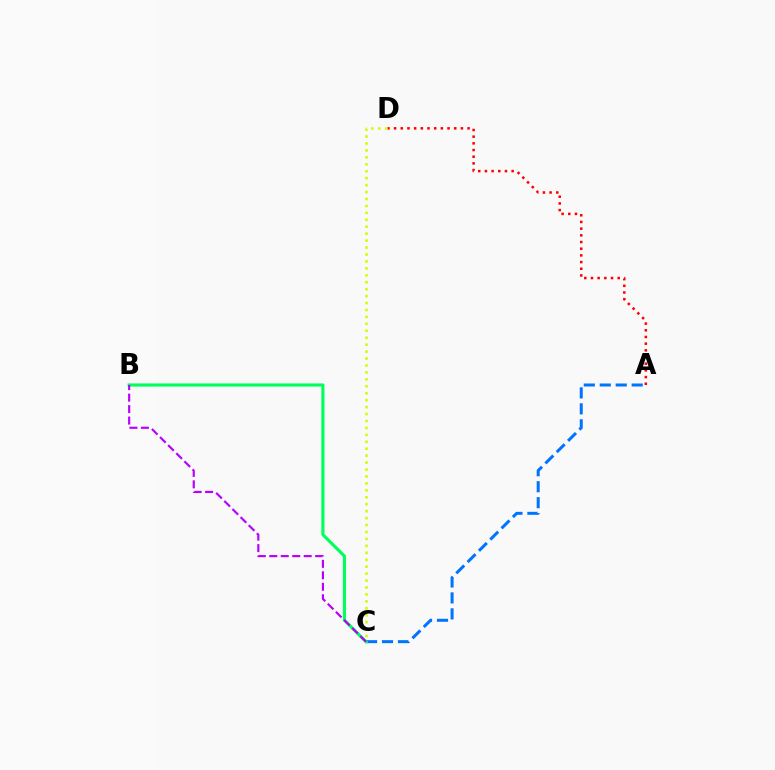{('A', 'D'): [{'color': '#ff0000', 'line_style': 'dotted', 'thickness': 1.82}], ('A', 'C'): [{'color': '#0074ff', 'line_style': 'dashed', 'thickness': 2.17}], ('C', 'D'): [{'color': '#d1ff00', 'line_style': 'dotted', 'thickness': 1.88}], ('B', 'C'): [{'color': '#00ff5c', 'line_style': 'solid', 'thickness': 2.25}, {'color': '#b900ff', 'line_style': 'dashed', 'thickness': 1.56}]}